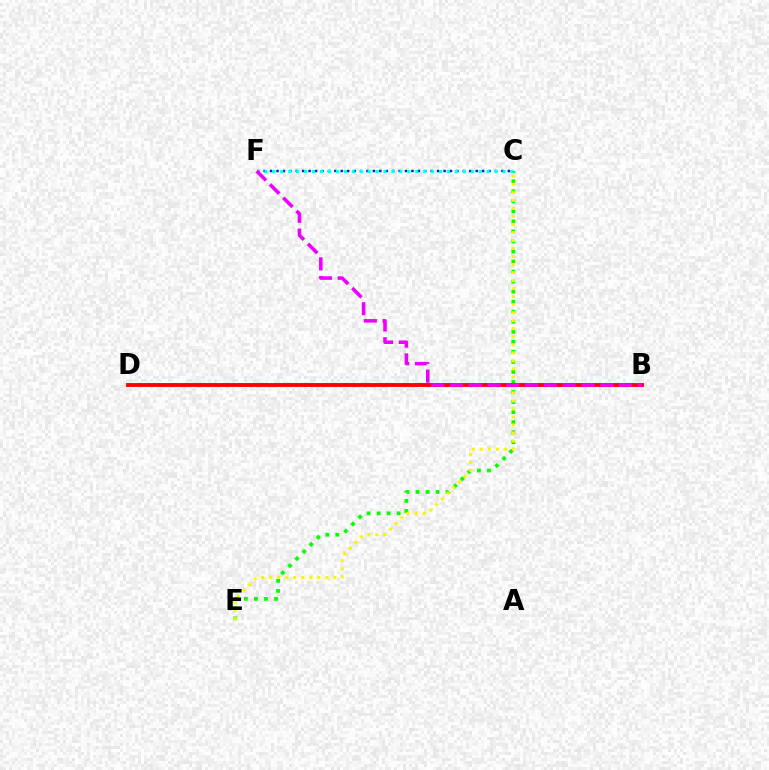{('C', 'F'): [{'color': '#0010ff', 'line_style': 'dotted', 'thickness': 1.75}, {'color': '#00fff6', 'line_style': 'dotted', 'thickness': 2.16}], ('C', 'E'): [{'color': '#08ff00', 'line_style': 'dotted', 'thickness': 2.73}, {'color': '#fcf500', 'line_style': 'dotted', 'thickness': 2.18}], ('B', 'D'): [{'color': '#ff0000', 'line_style': 'solid', 'thickness': 2.79}], ('B', 'F'): [{'color': '#ee00ff', 'line_style': 'dashed', 'thickness': 2.55}]}